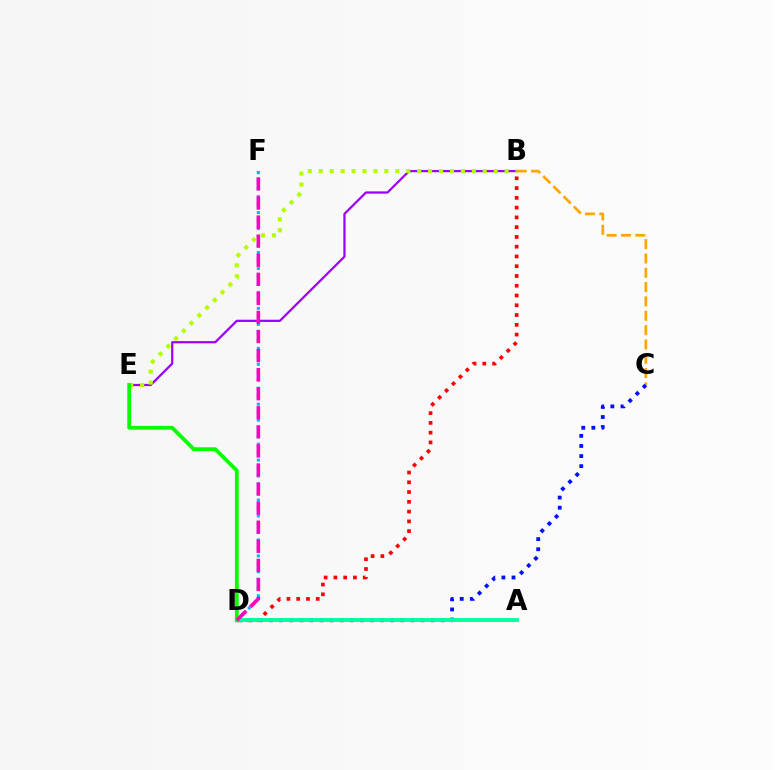{('B', 'E'): [{'color': '#9b00ff', 'line_style': 'solid', 'thickness': 1.61}, {'color': '#b3ff00', 'line_style': 'dotted', 'thickness': 2.97}], ('B', 'C'): [{'color': '#ffa500', 'line_style': 'dashed', 'thickness': 1.95}], ('B', 'D'): [{'color': '#ff0000', 'line_style': 'dotted', 'thickness': 2.65}], ('C', 'D'): [{'color': '#0010ff', 'line_style': 'dotted', 'thickness': 2.74}], ('A', 'D'): [{'color': '#00ff9d', 'line_style': 'solid', 'thickness': 2.75}], ('D', 'E'): [{'color': '#08ff00', 'line_style': 'solid', 'thickness': 2.73}], ('D', 'F'): [{'color': '#00b5ff', 'line_style': 'dotted', 'thickness': 2.17}, {'color': '#ff00bd', 'line_style': 'dashed', 'thickness': 2.59}]}